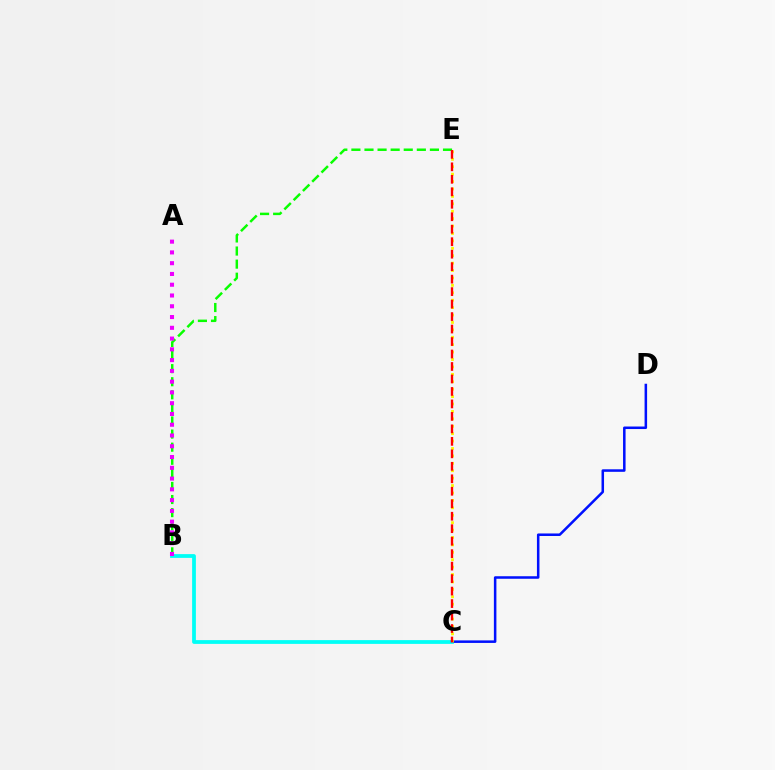{('B', 'E'): [{'color': '#08ff00', 'line_style': 'dashed', 'thickness': 1.78}], ('B', 'C'): [{'color': '#00fff6', 'line_style': 'solid', 'thickness': 2.71}], ('A', 'B'): [{'color': '#ee00ff', 'line_style': 'dotted', 'thickness': 2.93}], ('C', 'D'): [{'color': '#0010ff', 'line_style': 'solid', 'thickness': 1.82}], ('C', 'E'): [{'color': '#fcf500', 'line_style': 'dotted', 'thickness': 2.01}, {'color': '#ff0000', 'line_style': 'dashed', 'thickness': 1.7}]}